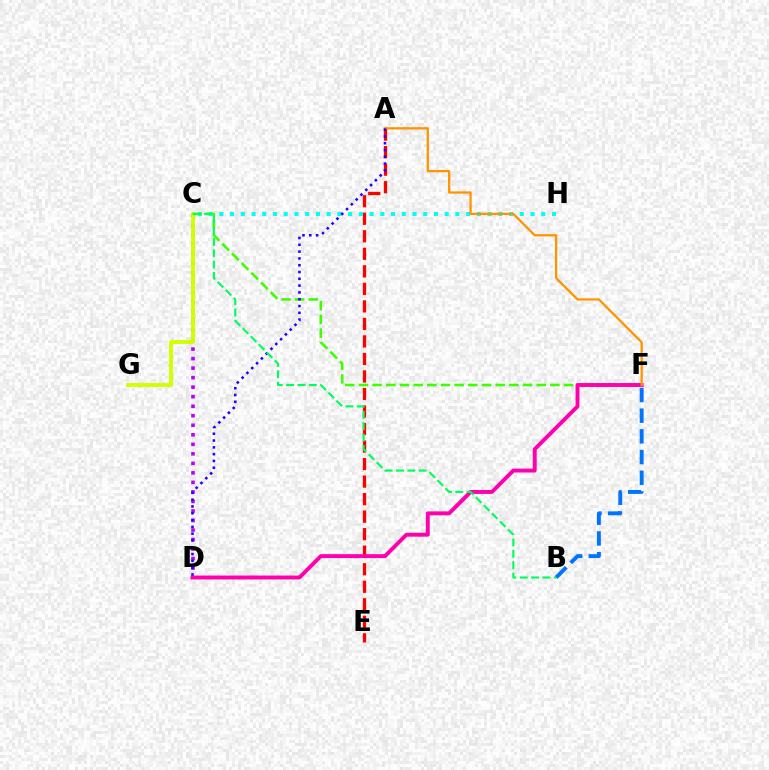{('A', 'E'): [{'color': '#ff0000', 'line_style': 'dashed', 'thickness': 2.38}], ('C', 'H'): [{'color': '#00fff6', 'line_style': 'dotted', 'thickness': 2.92}], ('C', 'F'): [{'color': '#3dff00', 'line_style': 'dashed', 'thickness': 1.86}], ('C', 'D'): [{'color': '#b900ff', 'line_style': 'dotted', 'thickness': 2.59}], ('D', 'F'): [{'color': '#ff00ac', 'line_style': 'solid', 'thickness': 2.82}], ('A', 'F'): [{'color': '#ff9400', 'line_style': 'solid', 'thickness': 1.65}], ('C', 'G'): [{'color': '#d1ff00', 'line_style': 'solid', 'thickness': 2.78}], ('B', 'F'): [{'color': '#0074ff', 'line_style': 'dashed', 'thickness': 2.81}], ('A', 'D'): [{'color': '#2500ff', 'line_style': 'dotted', 'thickness': 1.85}], ('B', 'C'): [{'color': '#00ff5c', 'line_style': 'dashed', 'thickness': 1.54}]}